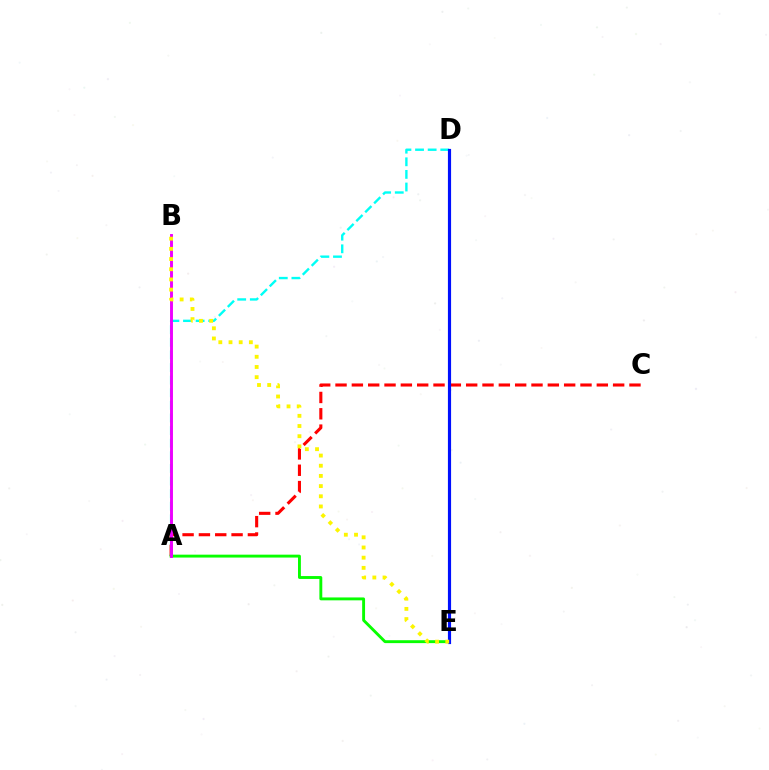{('A', 'C'): [{'color': '#ff0000', 'line_style': 'dashed', 'thickness': 2.22}], ('A', 'D'): [{'color': '#00fff6', 'line_style': 'dashed', 'thickness': 1.71}], ('A', 'E'): [{'color': '#08ff00', 'line_style': 'solid', 'thickness': 2.08}], ('A', 'B'): [{'color': '#ee00ff', 'line_style': 'solid', 'thickness': 2.1}], ('D', 'E'): [{'color': '#0010ff', 'line_style': 'solid', 'thickness': 2.28}], ('B', 'E'): [{'color': '#fcf500', 'line_style': 'dotted', 'thickness': 2.77}]}